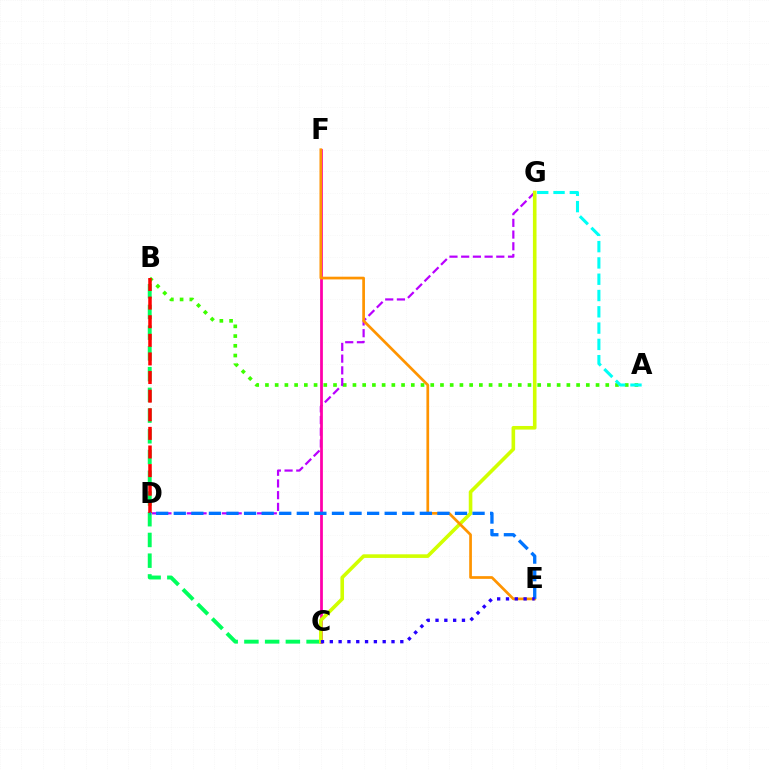{('A', 'B'): [{'color': '#3dff00', 'line_style': 'dotted', 'thickness': 2.64}], ('D', 'G'): [{'color': '#b900ff', 'line_style': 'dashed', 'thickness': 1.59}], ('B', 'C'): [{'color': '#00ff5c', 'line_style': 'dashed', 'thickness': 2.82}], ('C', 'F'): [{'color': '#ff00ac', 'line_style': 'solid', 'thickness': 1.99}], ('C', 'G'): [{'color': '#d1ff00', 'line_style': 'solid', 'thickness': 2.6}], ('E', 'F'): [{'color': '#ff9400', 'line_style': 'solid', 'thickness': 1.95}], ('B', 'D'): [{'color': '#ff0000', 'line_style': 'dashed', 'thickness': 2.53}], ('D', 'E'): [{'color': '#0074ff', 'line_style': 'dashed', 'thickness': 2.39}], ('A', 'G'): [{'color': '#00fff6', 'line_style': 'dashed', 'thickness': 2.21}], ('C', 'E'): [{'color': '#2500ff', 'line_style': 'dotted', 'thickness': 2.39}]}